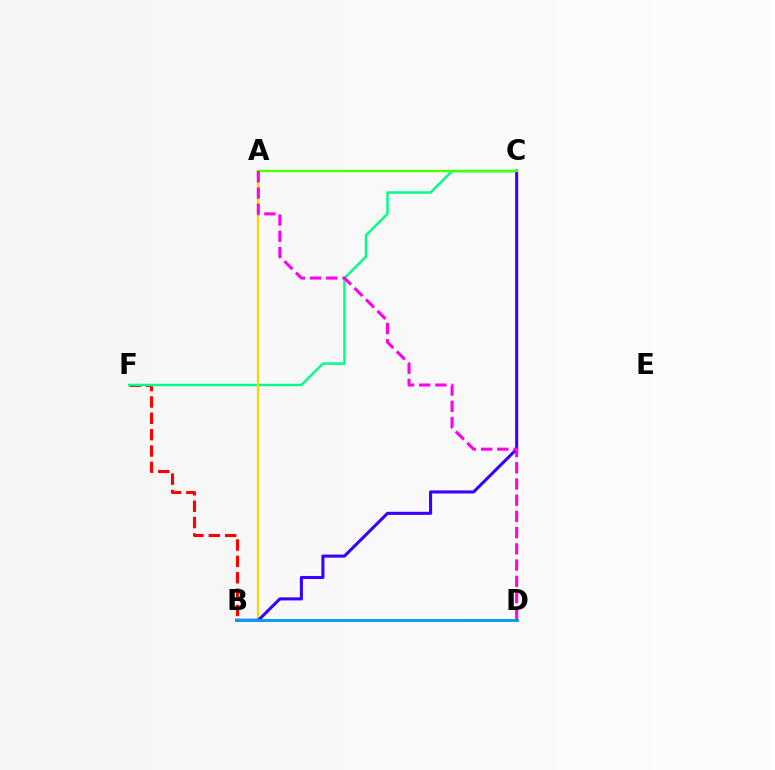{('B', 'F'): [{'color': '#ff0000', 'line_style': 'dashed', 'thickness': 2.22}], ('C', 'F'): [{'color': '#00ff86', 'line_style': 'solid', 'thickness': 1.77}], ('A', 'B'): [{'color': '#ffd500', 'line_style': 'solid', 'thickness': 1.6}], ('B', 'C'): [{'color': '#3700ff', 'line_style': 'solid', 'thickness': 2.2}], ('A', 'C'): [{'color': '#4fff00', 'line_style': 'solid', 'thickness': 1.71}], ('B', 'D'): [{'color': '#009eff', 'line_style': 'solid', 'thickness': 2.11}], ('A', 'D'): [{'color': '#ff00ed', 'line_style': 'dashed', 'thickness': 2.2}]}